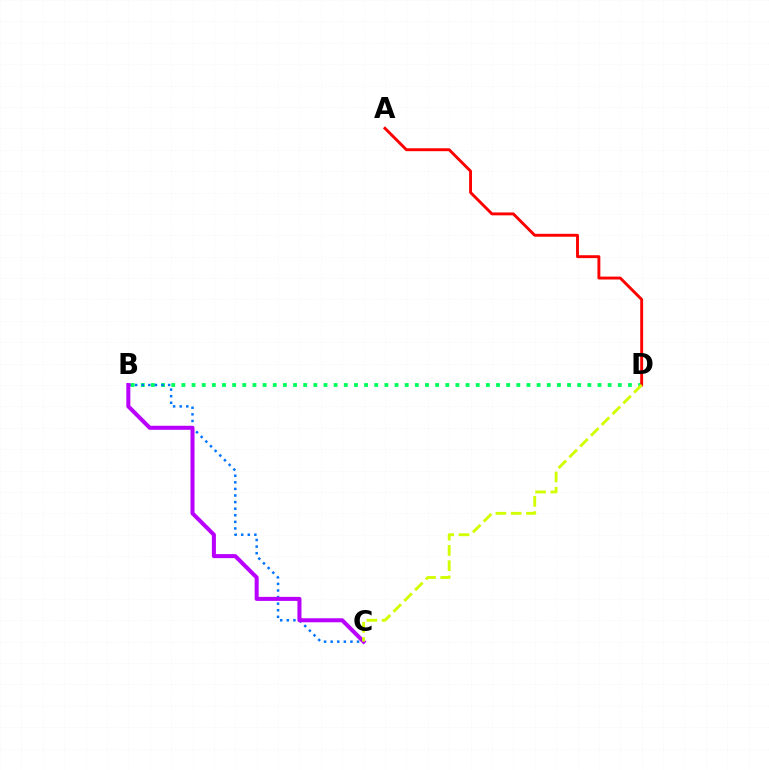{('B', 'D'): [{'color': '#00ff5c', 'line_style': 'dotted', 'thickness': 2.76}], ('A', 'D'): [{'color': '#ff0000', 'line_style': 'solid', 'thickness': 2.09}], ('B', 'C'): [{'color': '#0074ff', 'line_style': 'dotted', 'thickness': 1.79}, {'color': '#b900ff', 'line_style': 'solid', 'thickness': 2.9}], ('C', 'D'): [{'color': '#d1ff00', 'line_style': 'dashed', 'thickness': 2.07}]}